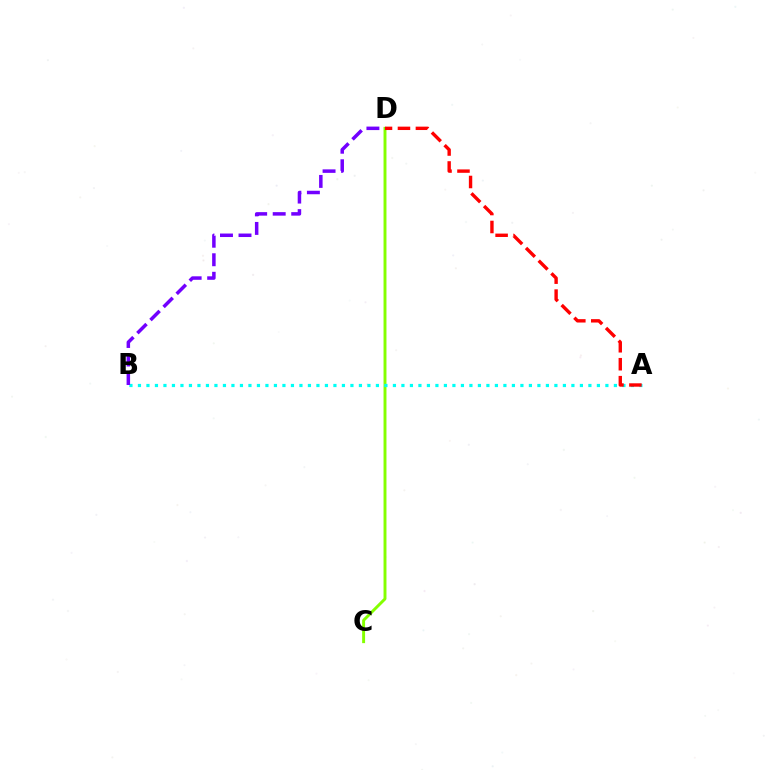{('C', 'D'): [{'color': '#84ff00', 'line_style': 'solid', 'thickness': 2.11}], ('A', 'B'): [{'color': '#00fff6', 'line_style': 'dotted', 'thickness': 2.31}], ('A', 'D'): [{'color': '#ff0000', 'line_style': 'dashed', 'thickness': 2.44}], ('B', 'D'): [{'color': '#7200ff', 'line_style': 'dashed', 'thickness': 2.52}]}